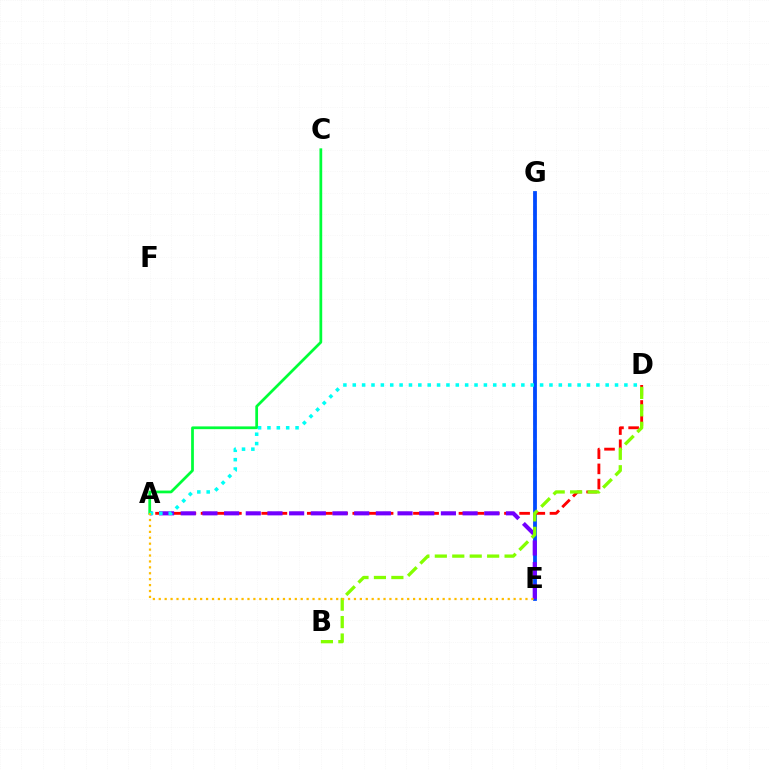{('E', 'G'): [{'color': '#ff00cf', 'line_style': 'dashed', 'thickness': 1.78}, {'color': '#004bff', 'line_style': 'solid', 'thickness': 2.72}], ('A', 'D'): [{'color': '#ff0000', 'line_style': 'dashed', 'thickness': 2.06}, {'color': '#00fff6', 'line_style': 'dotted', 'thickness': 2.54}], ('A', 'E'): [{'color': '#7200ff', 'line_style': 'dashed', 'thickness': 2.95}, {'color': '#ffbd00', 'line_style': 'dotted', 'thickness': 1.61}], ('A', 'C'): [{'color': '#00ff39', 'line_style': 'solid', 'thickness': 1.98}], ('B', 'D'): [{'color': '#84ff00', 'line_style': 'dashed', 'thickness': 2.37}]}